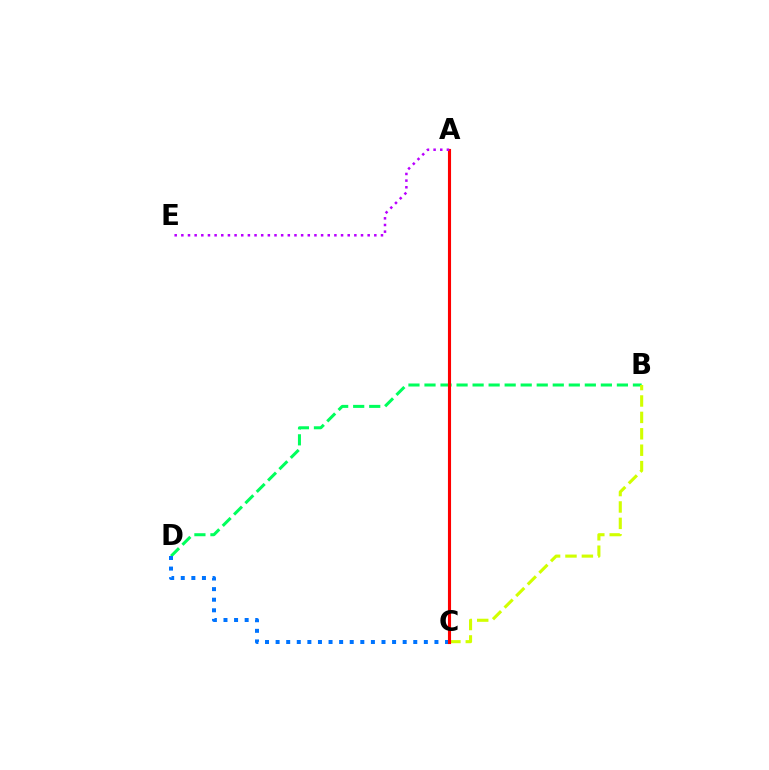{('B', 'D'): [{'color': '#00ff5c', 'line_style': 'dashed', 'thickness': 2.18}], ('C', 'D'): [{'color': '#0074ff', 'line_style': 'dotted', 'thickness': 2.88}], ('B', 'C'): [{'color': '#d1ff00', 'line_style': 'dashed', 'thickness': 2.23}], ('A', 'C'): [{'color': '#ff0000', 'line_style': 'solid', 'thickness': 2.24}], ('A', 'E'): [{'color': '#b900ff', 'line_style': 'dotted', 'thickness': 1.81}]}